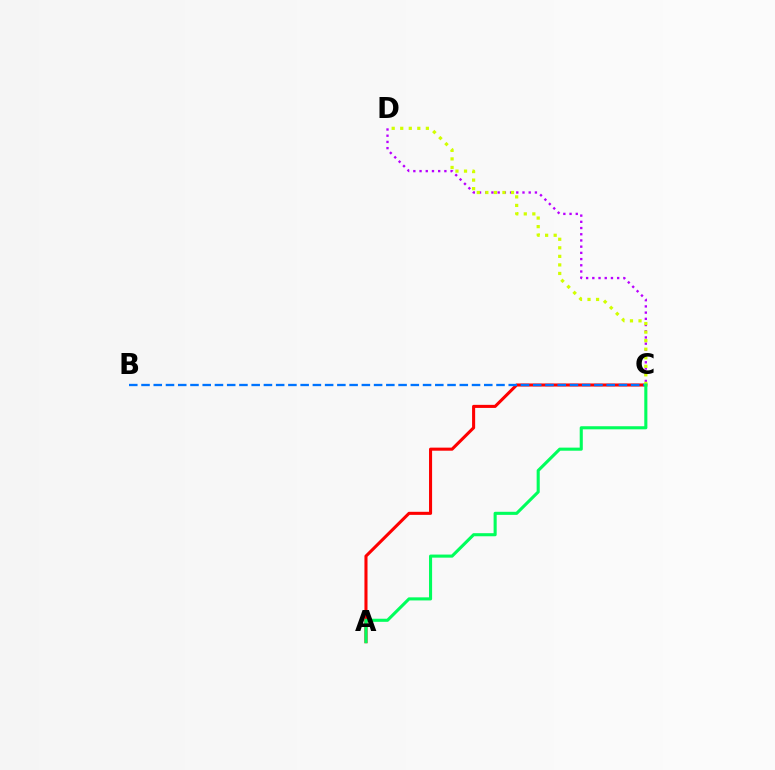{('A', 'C'): [{'color': '#ff0000', 'line_style': 'solid', 'thickness': 2.21}, {'color': '#00ff5c', 'line_style': 'solid', 'thickness': 2.22}], ('C', 'D'): [{'color': '#b900ff', 'line_style': 'dotted', 'thickness': 1.69}, {'color': '#d1ff00', 'line_style': 'dotted', 'thickness': 2.32}], ('B', 'C'): [{'color': '#0074ff', 'line_style': 'dashed', 'thickness': 1.66}]}